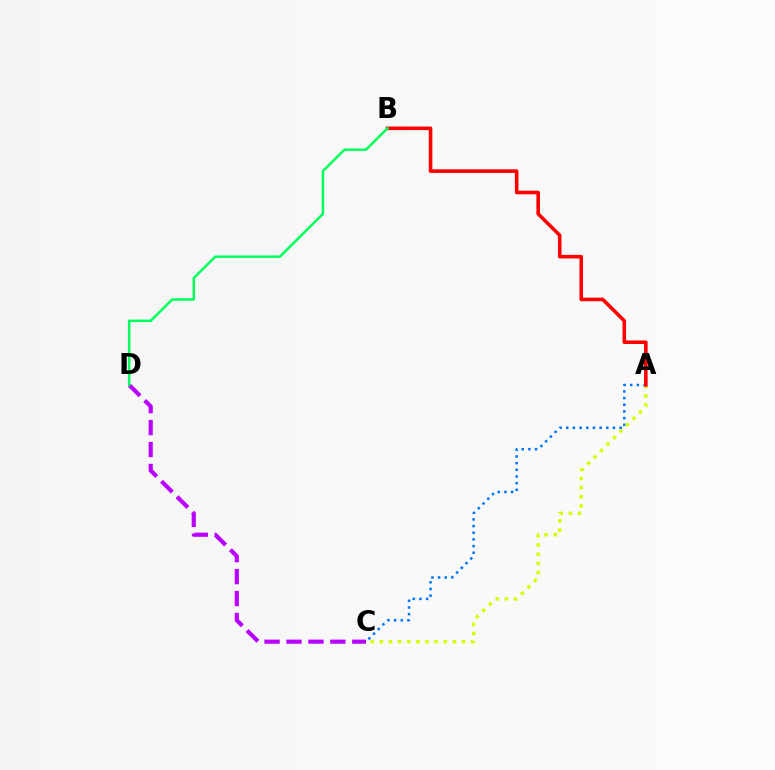{('C', 'D'): [{'color': '#b900ff', 'line_style': 'dashed', 'thickness': 2.98}], ('A', 'C'): [{'color': '#0074ff', 'line_style': 'dotted', 'thickness': 1.81}, {'color': '#d1ff00', 'line_style': 'dotted', 'thickness': 2.48}], ('A', 'B'): [{'color': '#ff0000', 'line_style': 'solid', 'thickness': 2.58}], ('B', 'D'): [{'color': '#00ff5c', 'line_style': 'solid', 'thickness': 1.79}]}